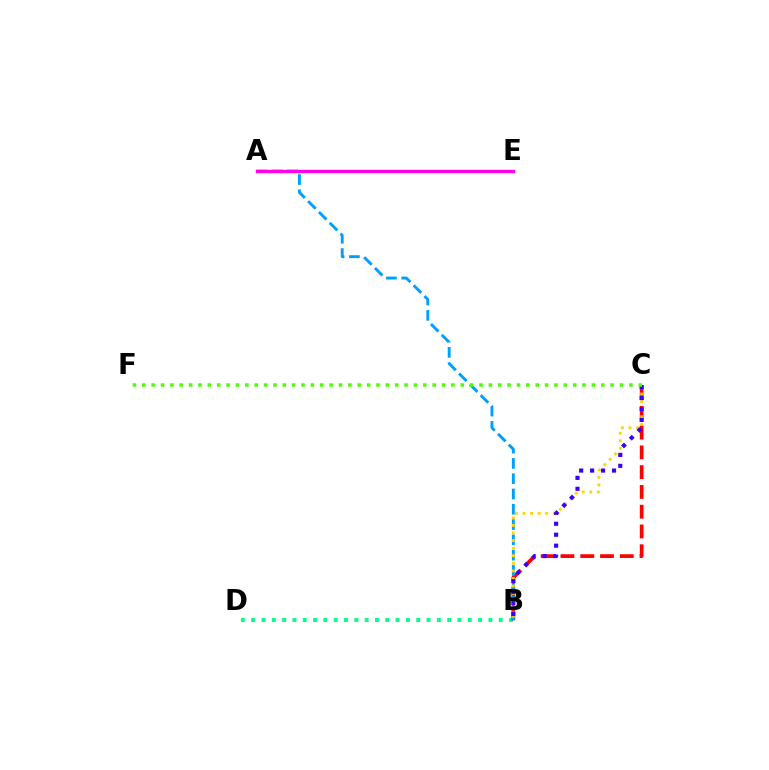{('B', 'D'): [{'color': '#00ff86', 'line_style': 'dotted', 'thickness': 2.8}], ('B', 'C'): [{'color': '#ff0000', 'line_style': 'dashed', 'thickness': 2.69}, {'color': '#ffd500', 'line_style': 'dotted', 'thickness': 2.06}, {'color': '#3700ff', 'line_style': 'dotted', 'thickness': 2.98}], ('A', 'B'): [{'color': '#009eff', 'line_style': 'dashed', 'thickness': 2.08}], ('C', 'F'): [{'color': '#4fff00', 'line_style': 'dotted', 'thickness': 2.55}], ('A', 'E'): [{'color': '#ff00ed', 'line_style': 'solid', 'thickness': 2.41}]}